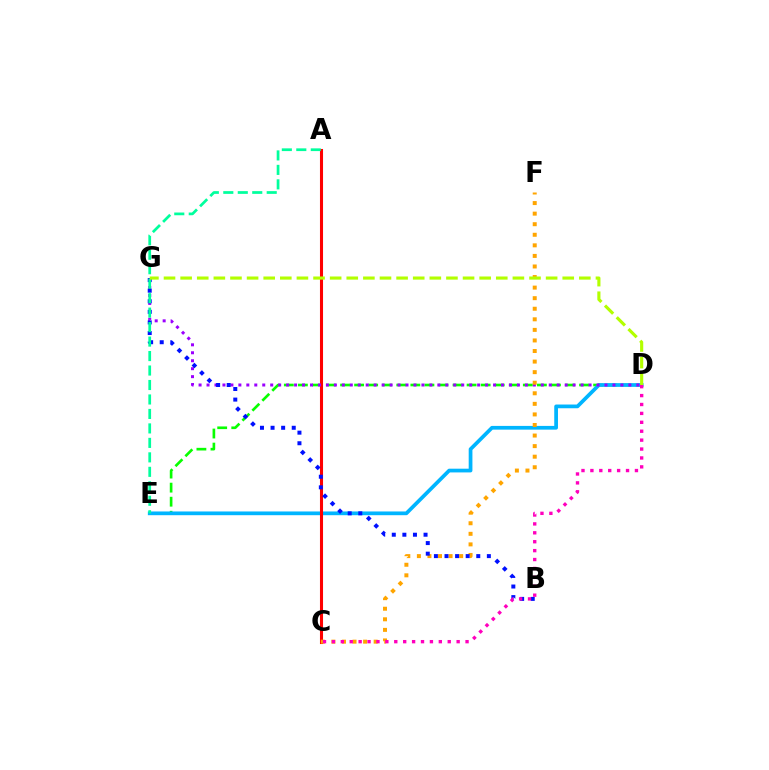{('D', 'E'): [{'color': '#08ff00', 'line_style': 'dashed', 'thickness': 1.91}, {'color': '#00b5ff', 'line_style': 'solid', 'thickness': 2.68}], ('A', 'C'): [{'color': '#ff0000', 'line_style': 'solid', 'thickness': 2.21}], ('D', 'G'): [{'color': '#9b00ff', 'line_style': 'dotted', 'thickness': 2.16}, {'color': '#b3ff00', 'line_style': 'dashed', 'thickness': 2.26}], ('C', 'F'): [{'color': '#ffa500', 'line_style': 'dotted', 'thickness': 2.87}], ('B', 'G'): [{'color': '#0010ff', 'line_style': 'dotted', 'thickness': 2.88}], ('A', 'E'): [{'color': '#00ff9d', 'line_style': 'dashed', 'thickness': 1.97}], ('C', 'D'): [{'color': '#ff00bd', 'line_style': 'dotted', 'thickness': 2.42}]}